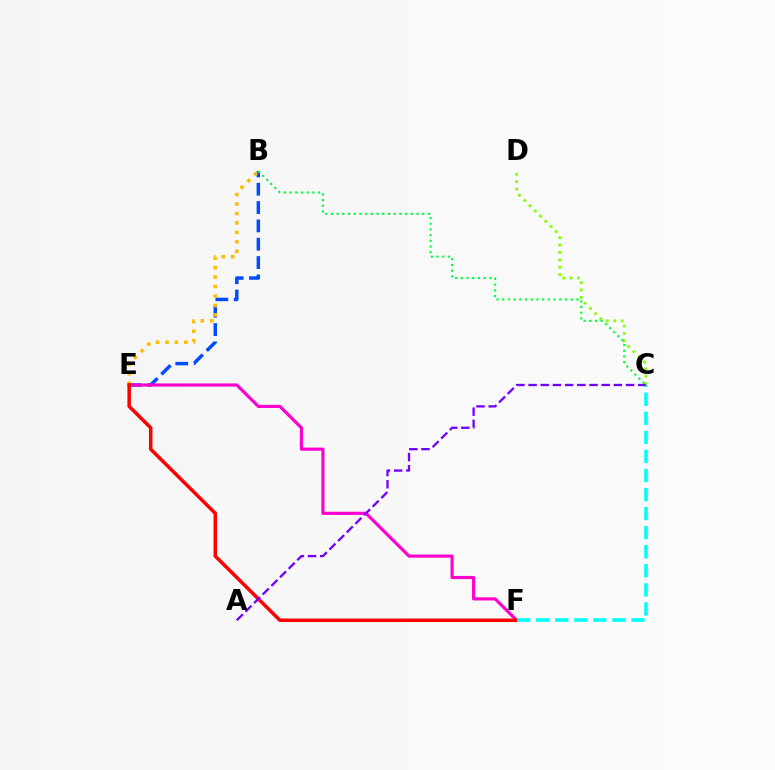{('B', 'E'): [{'color': '#004bff', 'line_style': 'dashed', 'thickness': 2.49}, {'color': '#ffbd00', 'line_style': 'dotted', 'thickness': 2.57}], ('C', 'D'): [{'color': '#84ff00', 'line_style': 'dotted', 'thickness': 2.01}], ('E', 'F'): [{'color': '#ff00cf', 'line_style': 'solid', 'thickness': 2.27}, {'color': '#ff0000', 'line_style': 'solid', 'thickness': 2.52}], ('C', 'F'): [{'color': '#00fff6', 'line_style': 'dashed', 'thickness': 2.59}], ('A', 'C'): [{'color': '#7200ff', 'line_style': 'dashed', 'thickness': 1.65}], ('B', 'C'): [{'color': '#00ff39', 'line_style': 'dotted', 'thickness': 1.55}]}